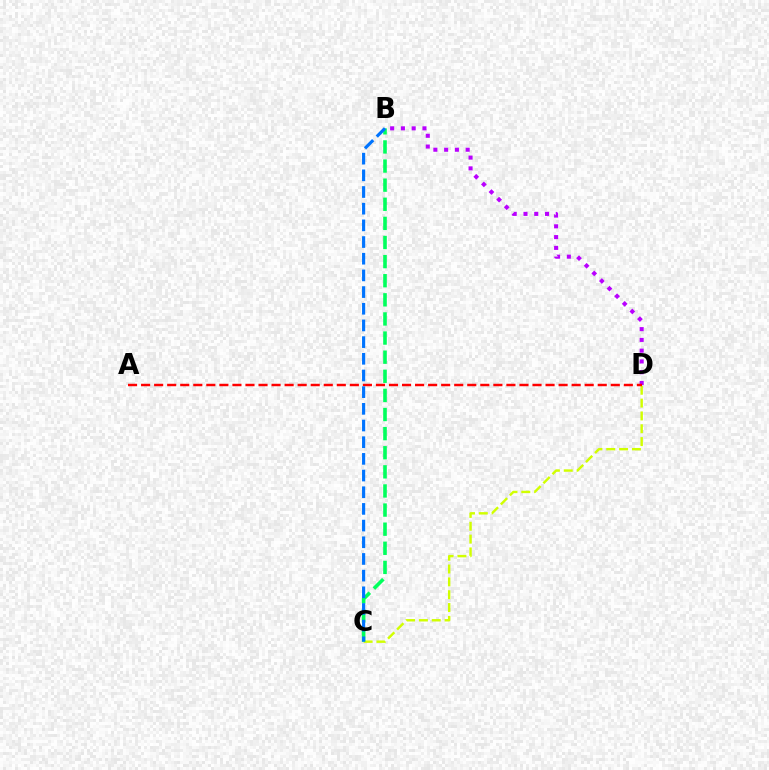{('C', 'D'): [{'color': '#d1ff00', 'line_style': 'dashed', 'thickness': 1.74}], ('B', 'D'): [{'color': '#b900ff', 'line_style': 'dotted', 'thickness': 2.93}], ('A', 'D'): [{'color': '#ff0000', 'line_style': 'dashed', 'thickness': 1.77}], ('B', 'C'): [{'color': '#00ff5c', 'line_style': 'dashed', 'thickness': 2.6}, {'color': '#0074ff', 'line_style': 'dashed', 'thickness': 2.27}]}